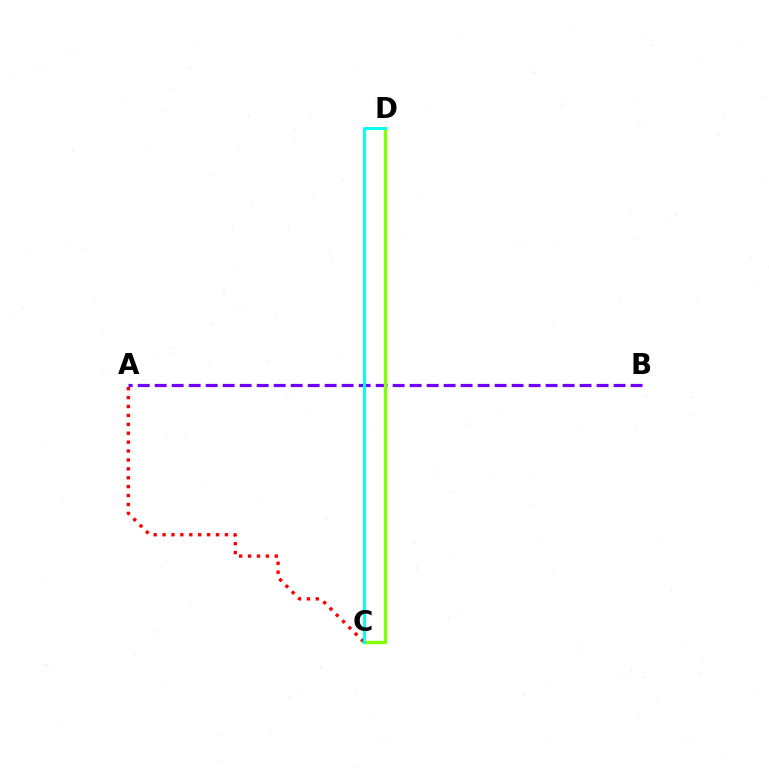{('A', 'B'): [{'color': '#7200ff', 'line_style': 'dashed', 'thickness': 2.31}], ('A', 'C'): [{'color': '#ff0000', 'line_style': 'dotted', 'thickness': 2.42}], ('C', 'D'): [{'color': '#84ff00', 'line_style': 'solid', 'thickness': 2.46}, {'color': '#00fff6', 'line_style': 'solid', 'thickness': 2.14}]}